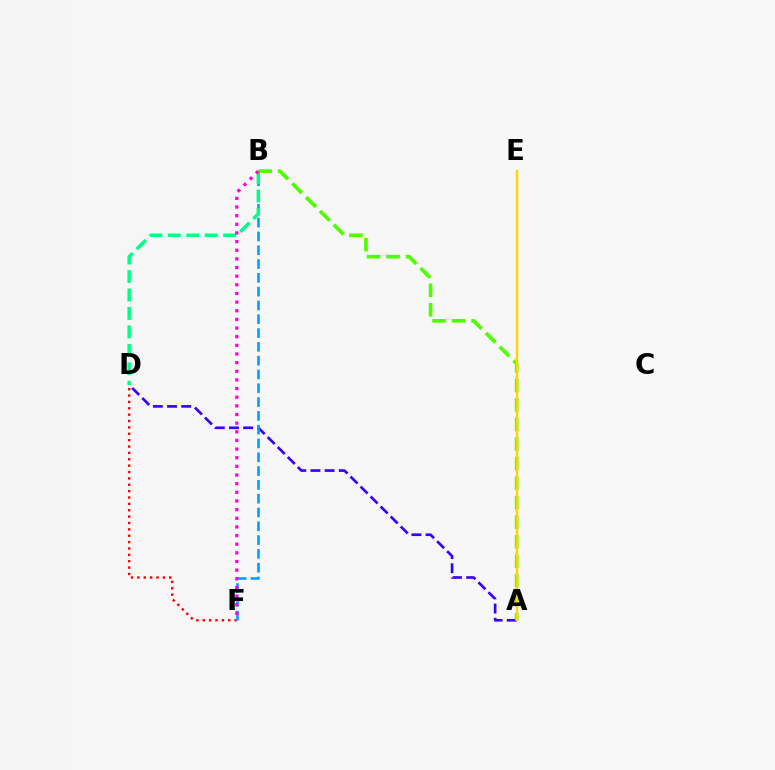{('D', 'F'): [{'color': '#ff0000', 'line_style': 'dotted', 'thickness': 1.73}], ('A', 'D'): [{'color': '#3700ff', 'line_style': 'dashed', 'thickness': 1.92}], ('B', 'F'): [{'color': '#009eff', 'line_style': 'dashed', 'thickness': 1.87}, {'color': '#ff00ed', 'line_style': 'dotted', 'thickness': 2.35}], ('A', 'B'): [{'color': '#4fff00', 'line_style': 'dashed', 'thickness': 2.65}], ('A', 'E'): [{'color': '#ffd500', 'line_style': 'solid', 'thickness': 1.73}], ('B', 'D'): [{'color': '#00ff86', 'line_style': 'dashed', 'thickness': 2.51}]}